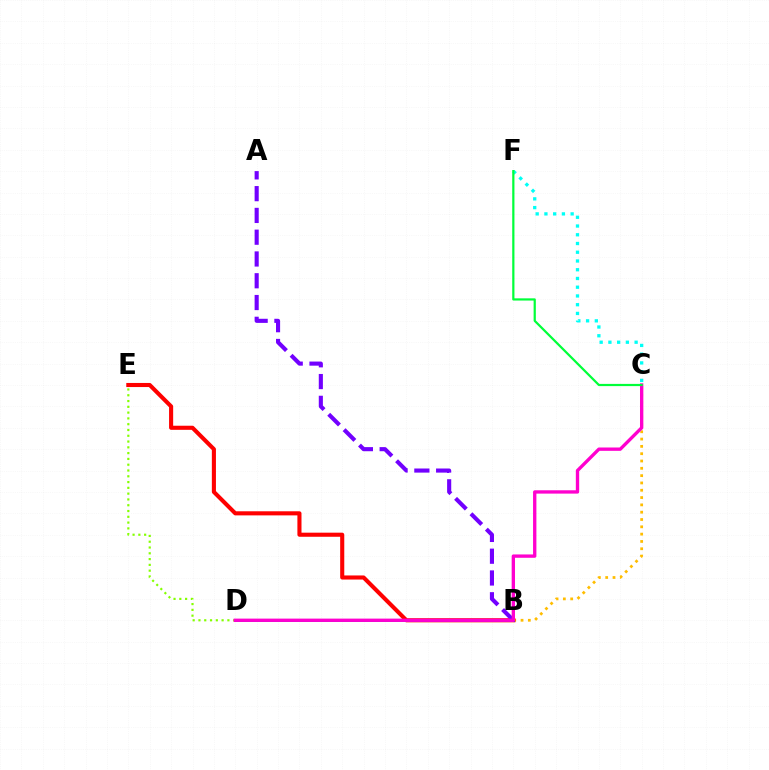{('C', 'F'): [{'color': '#00fff6', 'line_style': 'dotted', 'thickness': 2.38}, {'color': '#00ff39', 'line_style': 'solid', 'thickness': 1.59}], ('B', 'C'): [{'color': '#ffbd00', 'line_style': 'dotted', 'thickness': 1.99}], ('B', 'E'): [{'color': '#ff0000', 'line_style': 'solid', 'thickness': 2.95}], ('B', 'D'): [{'color': '#004bff', 'line_style': 'solid', 'thickness': 2.01}], ('D', 'E'): [{'color': '#84ff00', 'line_style': 'dotted', 'thickness': 1.57}], ('A', 'B'): [{'color': '#7200ff', 'line_style': 'dashed', 'thickness': 2.96}], ('C', 'D'): [{'color': '#ff00cf', 'line_style': 'solid', 'thickness': 2.4}]}